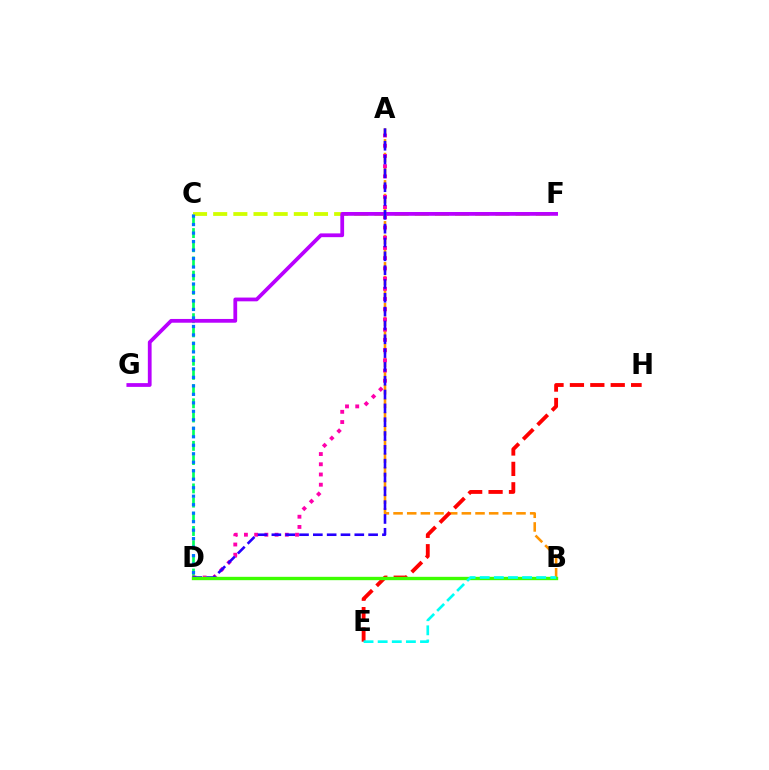{('C', 'D'): [{'color': '#00ff5c', 'line_style': 'dashed', 'thickness': 1.93}, {'color': '#0074ff', 'line_style': 'dotted', 'thickness': 2.31}], ('A', 'B'): [{'color': '#ff9400', 'line_style': 'dashed', 'thickness': 1.86}], ('A', 'D'): [{'color': '#ff00ac', 'line_style': 'dotted', 'thickness': 2.78}, {'color': '#2500ff', 'line_style': 'dashed', 'thickness': 1.88}], ('C', 'F'): [{'color': '#d1ff00', 'line_style': 'dashed', 'thickness': 2.74}], ('F', 'G'): [{'color': '#b900ff', 'line_style': 'solid', 'thickness': 2.71}], ('E', 'H'): [{'color': '#ff0000', 'line_style': 'dashed', 'thickness': 2.77}], ('B', 'D'): [{'color': '#3dff00', 'line_style': 'solid', 'thickness': 2.42}], ('B', 'E'): [{'color': '#00fff6', 'line_style': 'dashed', 'thickness': 1.92}]}